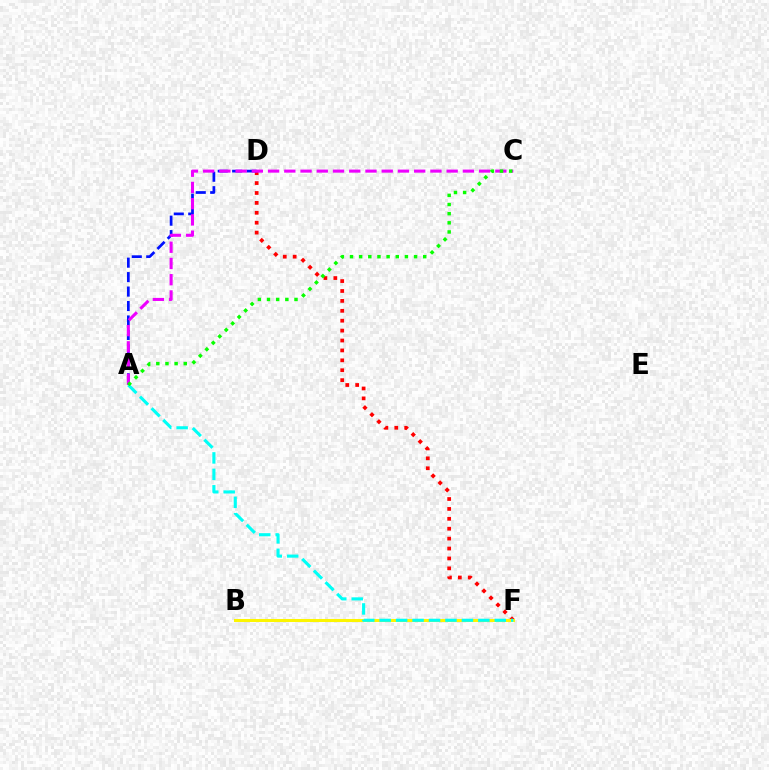{('D', 'F'): [{'color': '#ff0000', 'line_style': 'dotted', 'thickness': 2.69}], ('B', 'F'): [{'color': '#fcf500', 'line_style': 'solid', 'thickness': 2.19}], ('A', 'F'): [{'color': '#00fff6', 'line_style': 'dashed', 'thickness': 2.23}], ('A', 'D'): [{'color': '#0010ff', 'line_style': 'dashed', 'thickness': 1.96}], ('A', 'C'): [{'color': '#ee00ff', 'line_style': 'dashed', 'thickness': 2.21}, {'color': '#08ff00', 'line_style': 'dotted', 'thickness': 2.49}]}